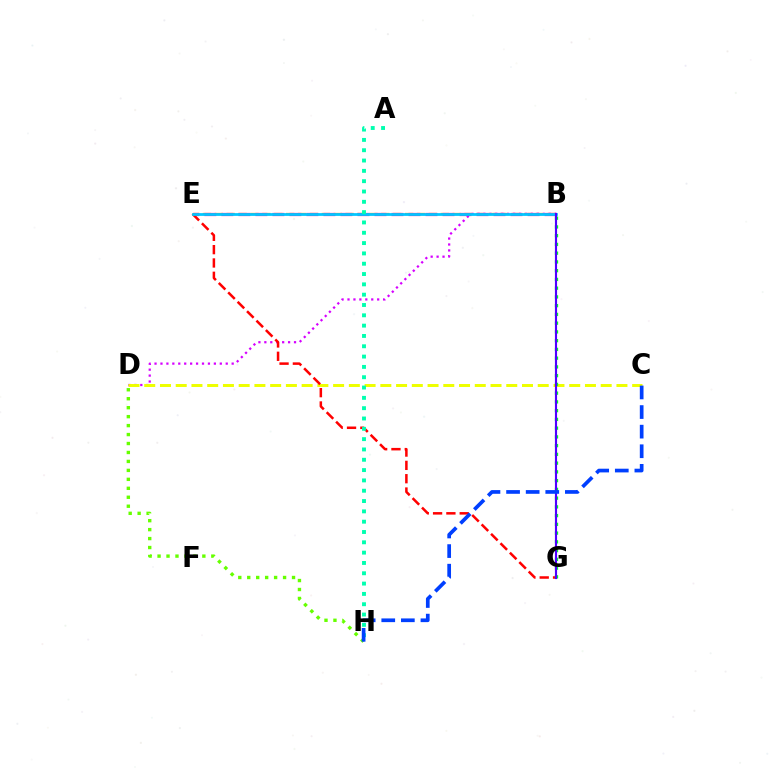{('B', 'E'): [{'color': '#ff8800', 'line_style': 'dashed', 'thickness': 1.62}, {'color': '#ff00a0', 'line_style': 'dashed', 'thickness': 2.31}, {'color': '#00c7ff', 'line_style': 'solid', 'thickness': 1.99}], ('B', 'D'): [{'color': '#d600ff', 'line_style': 'dotted', 'thickness': 1.61}], ('C', 'D'): [{'color': '#eeff00', 'line_style': 'dashed', 'thickness': 2.14}], ('E', 'G'): [{'color': '#ff0000', 'line_style': 'dashed', 'thickness': 1.81}], ('D', 'H'): [{'color': '#66ff00', 'line_style': 'dotted', 'thickness': 2.43}], ('A', 'H'): [{'color': '#00ffaf', 'line_style': 'dotted', 'thickness': 2.8}], ('B', 'G'): [{'color': '#00ff27', 'line_style': 'dotted', 'thickness': 2.38}, {'color': '#4f00ff', 'line_style': 'solid', 'thickness': 1.54}], ('C', 'H'): [{'color': '#003fff', 'line_style': 'dashed', 'thickness': 2.66}]}